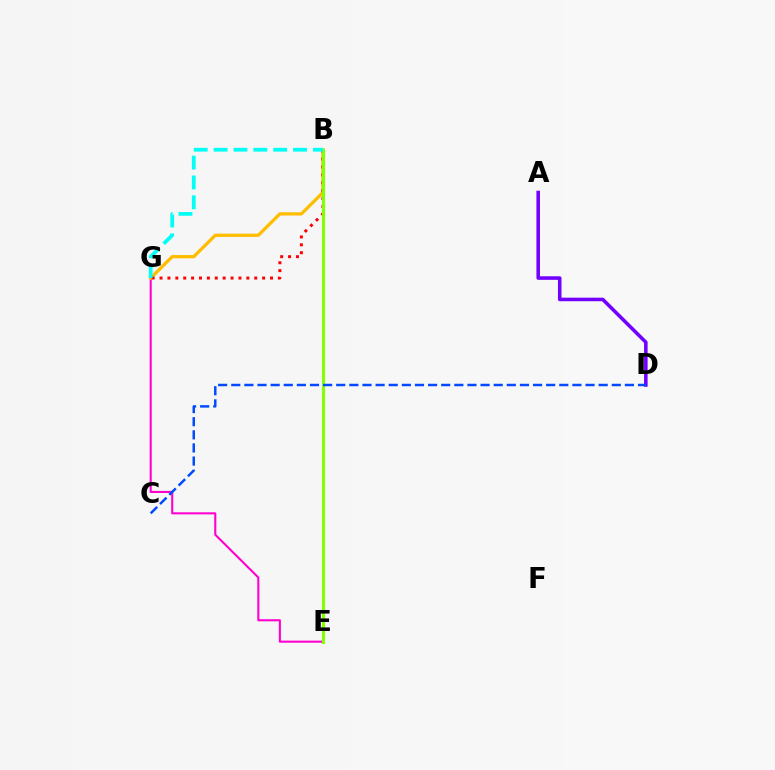{('B', 'E'): [{'color': '#00ff39', 'line_style': 'solid', 'thickness': 1.88}, {'color': '#84ff00', 'line_style': 'solid', 'thickness': 2.22}], ('E', 'G'): [{'color': '#ff00cf', 'line_style': 'solid', 'thickness': 1.5}], ('B', 'G'): [{'color': '#ffbd00', 'line_style': 'solid', 'thickness': 2.34}, {'color': '#ff0000', 'line_style': 'dotted', 'thickness': 2.14}, {'color': '#00fff6', 'line_style': 'dashed', 'thickness': 2.7}], ('A', 'D'): [{'color': '#7200ff', 'line_style': 'solid', 'thickness': 2.56}], ('C', 'D'): [{'color': '#004bff', 'line_style': 'dashed', 'thickness': 1.78}]}